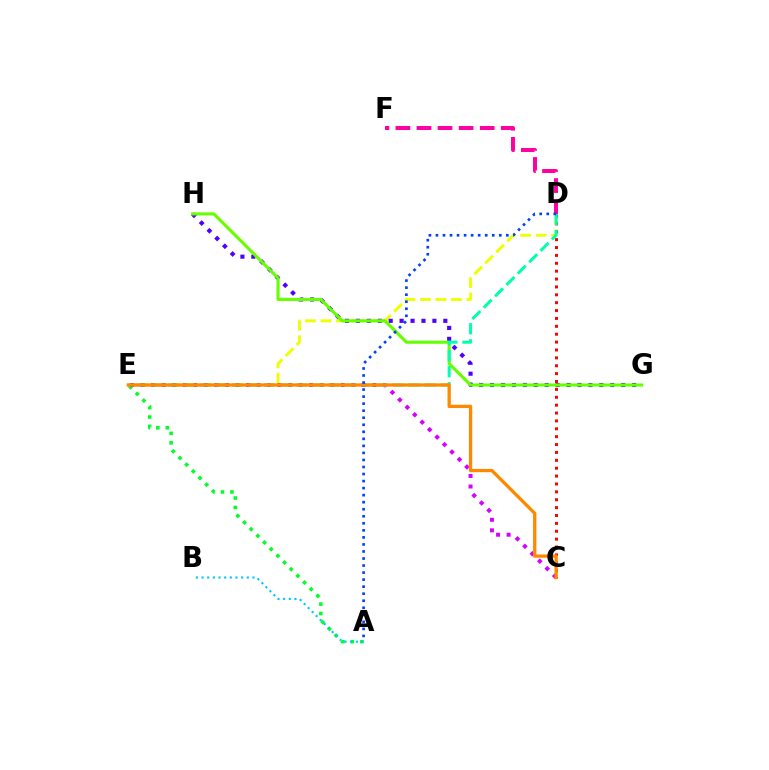{('D', 'E'): [{'color': '#eeff00', 'line_style': 'dashed', 'thickness': 2.1}, {'color': '#00ffaf', 'line_style': 'dashed', 'thickness': 2.18}], ('C', 'D'): [{'color': '#ff0000', 'line_style': 'dotted', 'thickness': 2.14}], ('D', 'F'): [{'color': '#ff00a0', 'line_style': 'dashed', 'thickness': 2.86}], ('A', 'E'): [{'color': '#00ff27', 'line_style': 'dotted', 'thickness': 2.56}], ('A', 'B'): [{'color': '#00c7ff', 'line_style': 'dotted', 'thickness': 1.54}], ('C', 'E'): [{'color': '#d600ff', 'line_style': 'dotted', 'thickness': 2.86}, {'color': '#ff8800', 'line_style': 'solid', 'thickness': 2.37}], ('G', 'H'): [{'color': '#4f00ff', 'line_style': 'dotted', 'thickness': 2.97}, {'color': '#66ff00', 'line_style': 'solid', 'thickness': 2.23}], ('A', 'D'): [{'color': '#003fff', 'line_style': 'dotted', 'thickness': 1.91}]}